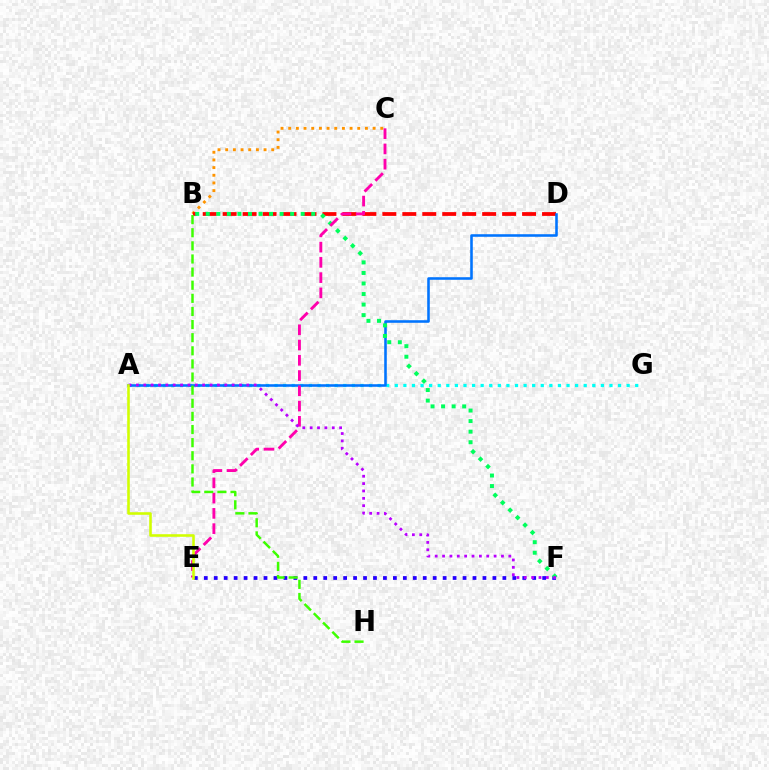{('E', 'F'): [{'color': '#2500ff', 'line_style': 'dotted', 'thickness': 2.7}], ('A', 'G'): [{'color': '#00fff6', 'line_style': 'dotted', 'thickness': 2.33}], ('B', 'C'): [{'color': '#ff9400', 'line_style': 'dotted', 'thickness': 2.08}], ('B', 'D'): [{'color': '#ff0000', 'line_style': 'dashed', 'thickness': 2.71}], ('A', 'D'): [{'color': '#0074ff', 'line_style': 'solid', 'thickness': 1.85}], ('B', 'F'): [{'color': '#00ff5c', 'line_style': 'dotted', 'thickness': 2.87}], ('C', 'E'): [{'color': '#ff00ac', 'line_style': 'dashed', 'thickness': 2.07}], ('A', 'F'): [{'color': '#b900ff', 'line_style': 'dotted', 'thickness': 2.0}], ('B', 'H'): [{'color': '#3dff00', 'line_style': 'dashed', 'thickness': 1.78}], ('A', 'E'): [{'color': '#d1ff00', 'line_style': 'solid', 'thickness': 1.86}]}